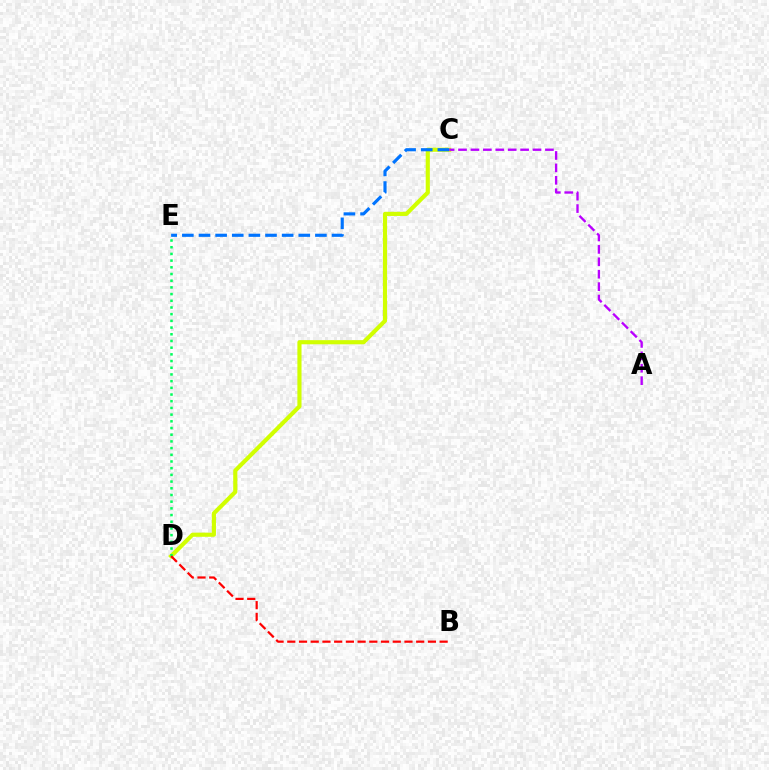{('C', 'D'): [{'color': '#d1ff00', 'line_style': 'solid', 'thickness': 2.98}], ('D', 'E'): [{'color': '#00ff5c', 'line_style': 'dotted', 'thickness': 1.82}], ('C', 'E'): [{'color': '#0074ff', 'line_style': 'dashed', 'thickness': 2.26}], ('B', 'D'): [{'color': '#ff0000', 'line_style': 'dashed', 'thickness': 1.59}], ('A', 'C'): [{'color': '#b900ff', 'line_style': 'dashed', 'thickness': 1.69}]}